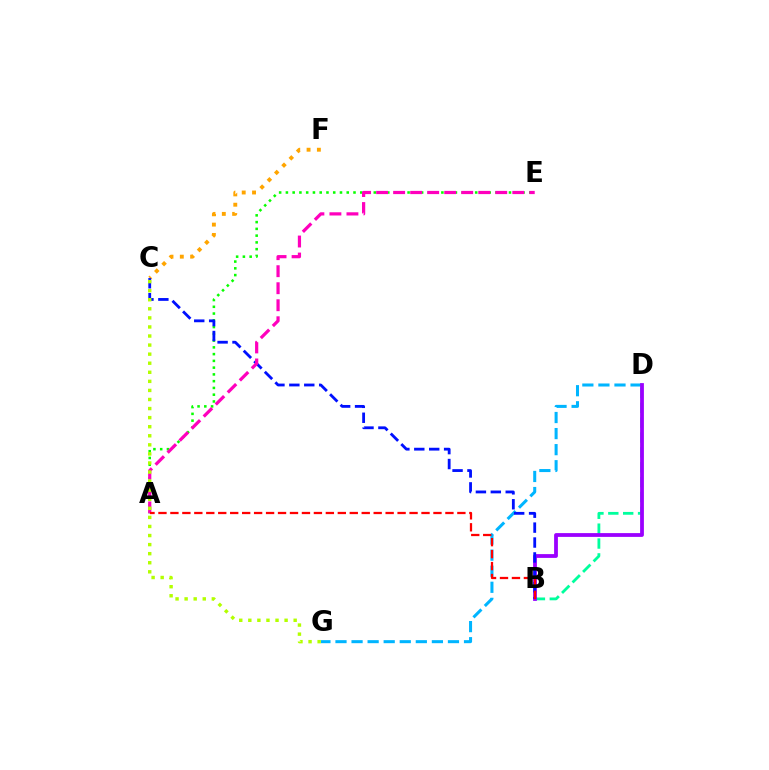{('B', 'D'): [{'color': '#00ff9d', 'line_style': 'dashed', 'thickness': 2.02}, {'color': '#9b00ff', 'line_style': 'solid', 'thickness': 2.72}], ('D', 'G'): [{'color': '#00b5ff', 'line_style': 'dashed', 'thickness': 2.18}], ('A', 'E'): [{'color': '#08ff00', 'line_style': 'dotted', 'thickness': 1.84}, {'color': '#ff00bd', 'line_style': 'dashed', 'thickness': 2.31}], ('C', 'F'): [{'color': '#ffa500', 'line_style': 'dotted', 'thickness': 2.8}], ('B', 'C'): [{'color': '#0010ff', 'line_style': 'dashed', 'thickness': 2.03}], ('C', 'G'): [{'color': '#b3ff00', 'line_style': 'dotted', 'thickness': 2.46}], ('A', 'B'): [{'color': '#ff0000', 'line_style': 'dashed', 'thickness': 1.62}]}